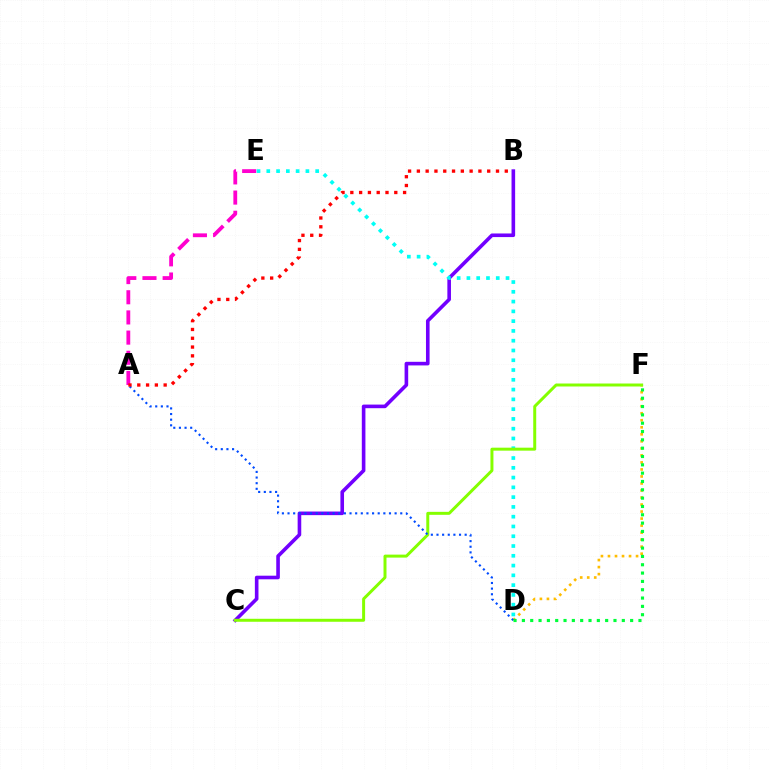{('D', 'F'): [{'color': '#ffbd00', 'line_style': 'dotted', 'thickness': 1.91}, {'color': '#00ff39', 'line_style': 'dotted', 'thickness': 2.26}], ('A', 'E'): [{'color': '#ff00cf', 'line_style': 'dashed', 'thickness': 2.74}], ('B', 'C'): [{'color': '#7200ff', 'line_style': 'solid', 'thickness': 2.6}], ('D', 'E'): [{'color': '#00fff6', 'line_style': 'dotted', 'thickness': 2.66}], ('C', 'F'): [{'color': '#84ff00', 'line_style': 'solid', 'thickness': 2.14}], ('A', 'D'): [{'color': '#004bff', 'line_style': 'dotted', 'thickness': 1.53}], ('A', 'B'): [{'color': '#ff0000', 'line_style': 'dotted', 'thickness': 2.39}]}